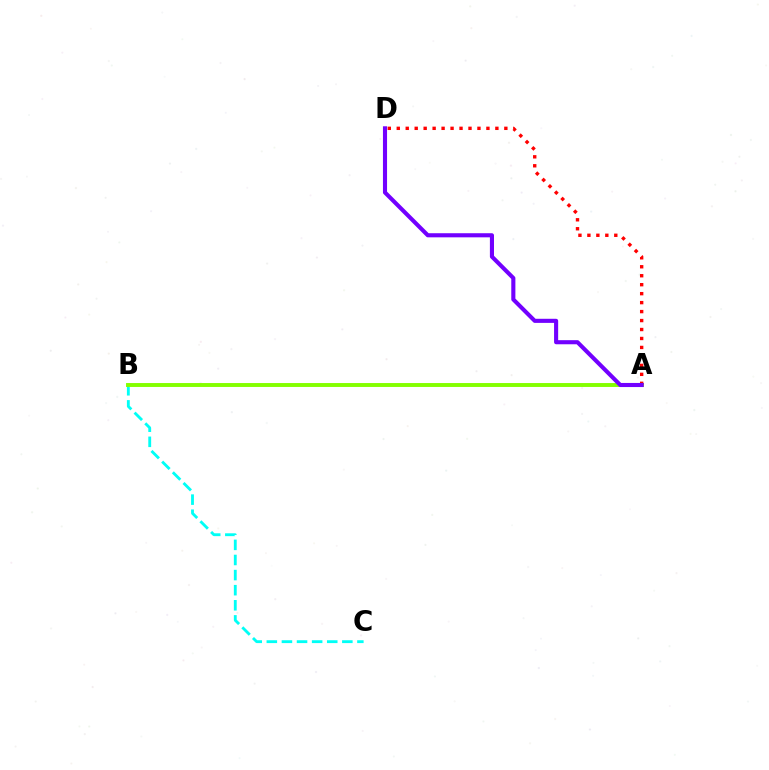{('B', 'C'): [{'color': '#00fff6', 'line_style': 'dashed', 'thickness': 2.05}], ('A', 'B'): [{'color': '#84ff00', 'line_style': 'solid', 'thickness': 2.81}], ('A', 'D'): [{'color': '#ff0000', 'line_style': 'dotted', 'thickness': 2.44}, {'color': '#7200ff', 'line_style': 'solid', 'thickness': 2.95}]}